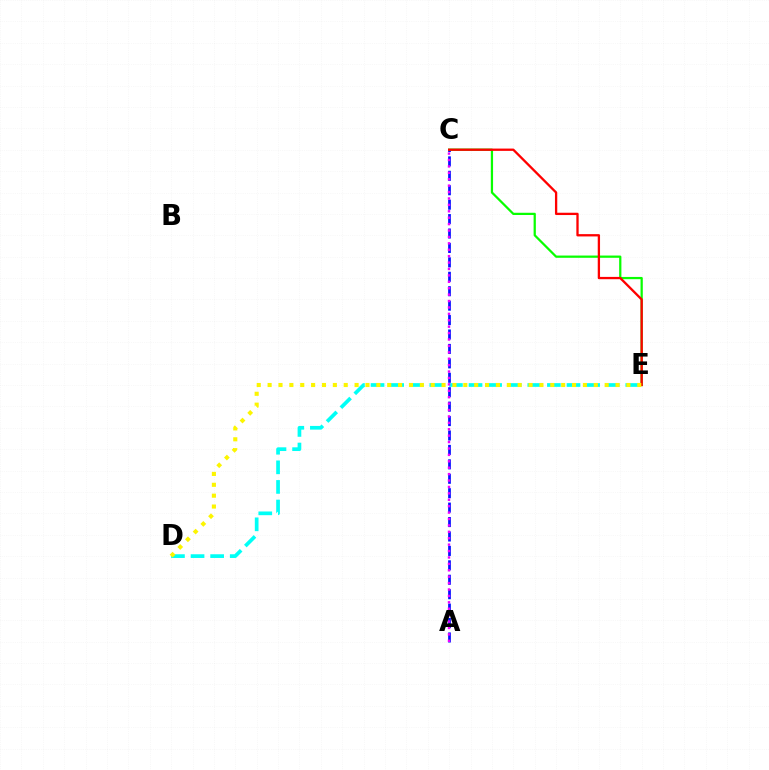{('C', 'E'): [{'color': '#08ff00', 'line_style': 'solid', 'thickness': 1.62}, {'color': '#ff0000', 'line_style': 'solid', 'thickness': 1.66}], ('A', 'C'): [{'color': '#0010ff', 'line_style': 'dashed', 'thickness': 1.96}, {'color': '#ee00ff', 'line_style': 'dotted', 'thickness': 1.74}], ('D', 'E'): [{'color': '#00fff6', 'line_style': 'dashed', 'thickness': 2.66}, {'color': '#fcf500', 'line_style': 'dotted', 'thickness': 2.95}]}